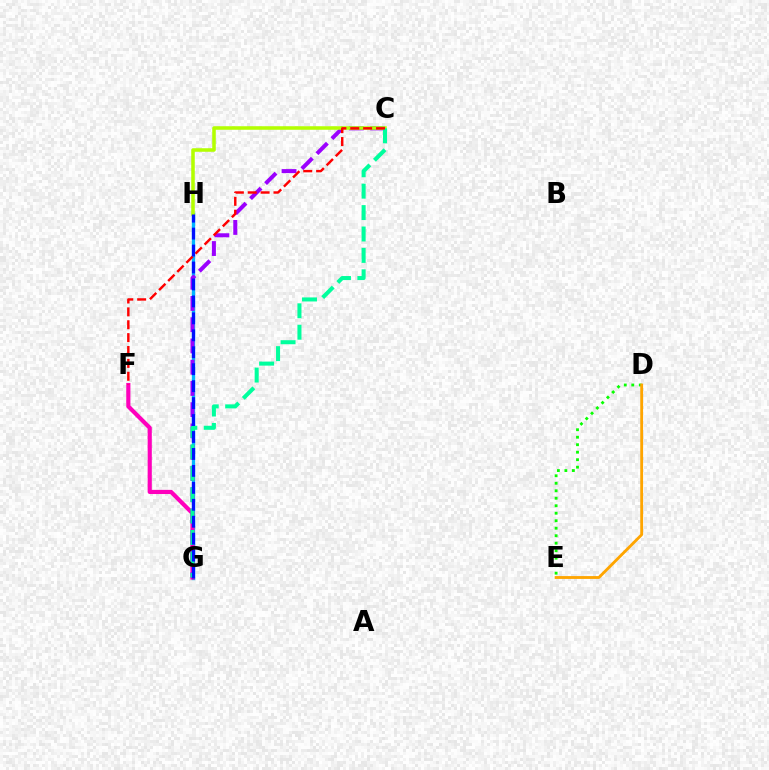{('G', 'H'): [{'color': '#00b5ff', 'line_style': 'solid', 'thickness': 2.39}, {'color': '#0010ff', 'line_style': 'dashed', 'thickness': 2.3}], ('F', 'G'): [{'color': '#ff00bd', 'line_style': 'solid', 'thickness': 2.99}], ('D', 'E'): [{'color': '#08ff00', 'line_style': 'dotted', 'thickness': 2.04}, {'color': '#ffa500', 'line_style': 'solid', 'thickness': 2.04}], ('C', 'G'): [{'color': '#9b00ff', 'line_style': 'dashed', 'thickness': 2.89}, {'color': '#00ff9d', 'line_style': 'dashed', 'thickness': 2.91}], ('C', 'H'): [{'color': '#b3ff00', 'line_style': 'solid', 'thickness': 2.55}], ('C', 'F'): [{'color': '#ff0000', 'line_style': 'dashed', 'thickness': 1.75}]}